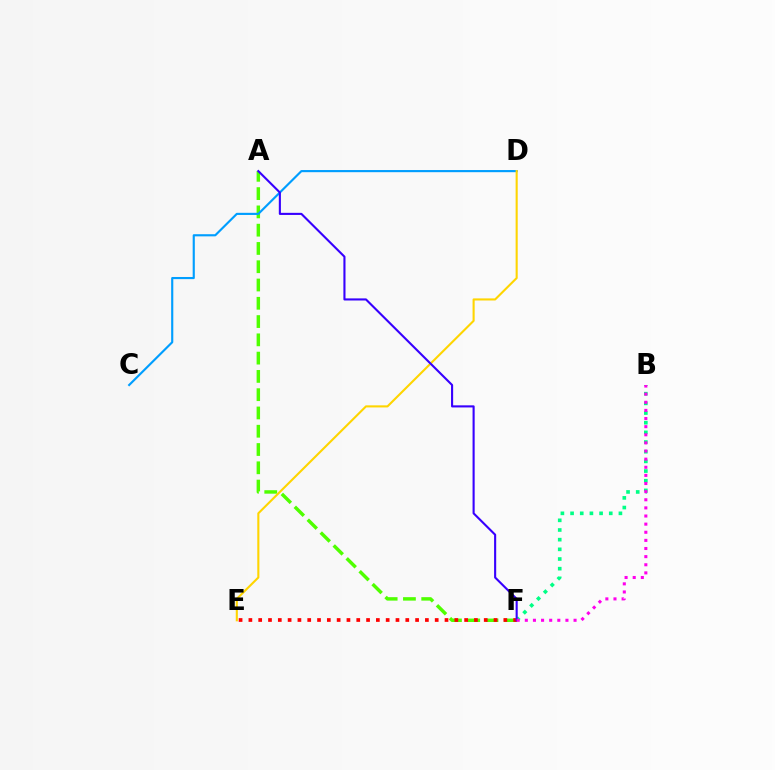{('A', 'F'): [{'color': '#4fff00', 'line_style': 'dashed', 'thickness': 2.48}, {'color': '#3700ff', 'line_style': 'solid', 'thickness': 1.52}], ('E', 'F'): [{'color': '#ff0000', 'line_style': 'dotted', 'thickness': 2.66}], ('C', 'D'): [{'color': '#009eff', 'line_style': 'solid', 'thickness': 1.54}], ('B', 'F'): [{'color': '#00ff86', 'line_style': 'dotted', 'thickness': 2.63}, {'color': '#ff00ed', 'line_style': 'dotted', 'thickness': 2.21}], ('D', 'E'): [{'color': '#ffd500', 'line_style': 'solid', 'thickness': 1.51}]}